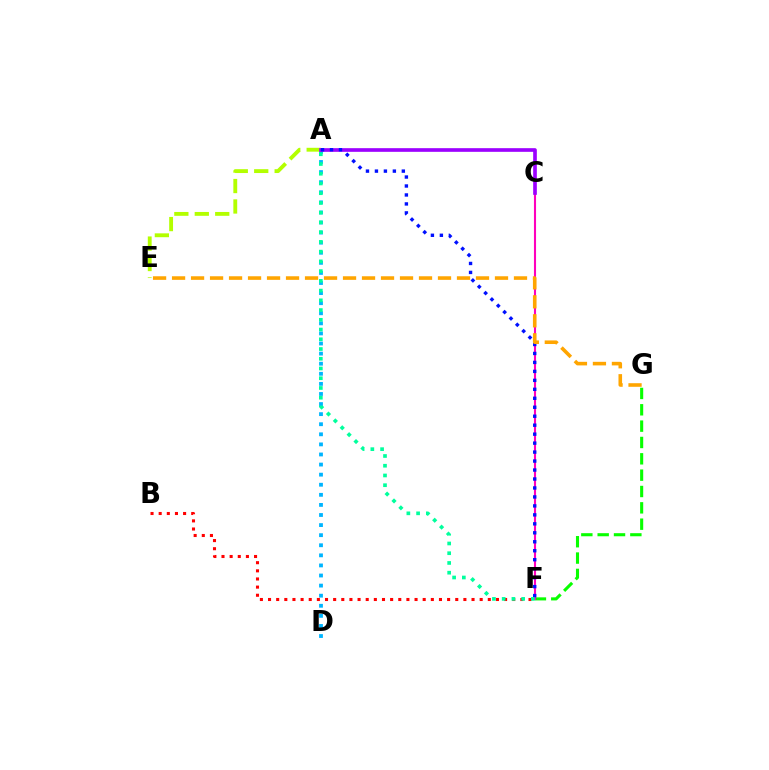{('F', 'G'): [{'color': '#08ff00', 'line_style': 'dashed', 'thickness': 2.22}], ('A', 'D'): [{'color': '#00b5ff', 'line_style': 'dotted', 'thickness': 2.74}], ('A', 'E'): [{'color': '#b3ff00', 'line_style': 'dashed', 'thickness': 2.78}], ('B', 'F'): [{'color': '#ff0000', 'line_style': 'dotted', 'thickness': 2.21}], ('C', 'F'): [{'color': '#ff00bd', 'line_style': 'solid', 'thickness': 1.51}], ('A', 'C'): [{'color': '#9b00ff', 'line_style': 'solid', 'thickness': 2.63}], ('A', 'F'): [{'color': '#0010ff', 'line_style': 'dotted', 'thickness': 2.44}, {'color': '#00ff9d', 'line_style': 'dotted', 'thickness': 2.65}], ('E', 'G'): [{'color': '#ffa500', 'line_style': 'dashed', 'thickness': 2.58}]}